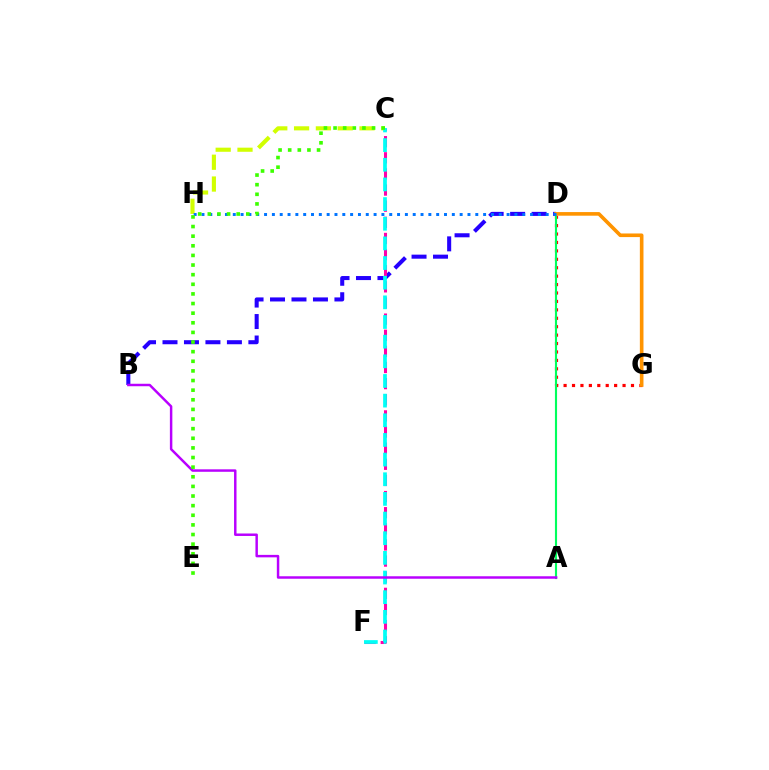{('B', 'D'): [{'color': '#2500ff', 'line_style': 'dashed', 'thickness': 2.92}], ('C', 'F'): [{'color': '#ff00ac', 'line_style': 'dashed', 'thickness': 2.19}, {'color': '#00fff6', 'line_style': 'dashed', 'thickness': 2.67}], ('D', 'G'): [{'color': '#ff0000', 'line_style': 'dotted', 'thickness': 2.29}, {'color': '#ff9400', 'line_style': 'solid', 'thickness': 2.61}], ('A', 'D'): [{'color': '#00ff5c', 'line_style': 'solid', 'thickness': 1.53}], ('C', 'H'): [{'color': '#d1ff00', 'line_style': 'dashed', 'thickness': 2.96}], ('D', 'H'): [{'color': '#0074ff', 'line_style': 'dotted', 'thickness': 2.13}], ('A', 'B'): [{'color': '#b900ff', 'line_style': 'solid', 'thickness': 1.78}], ('C', 'E'): [{'color': '#3dff00', 'line_style': 'dotted', 'thickness': 2.61}]}